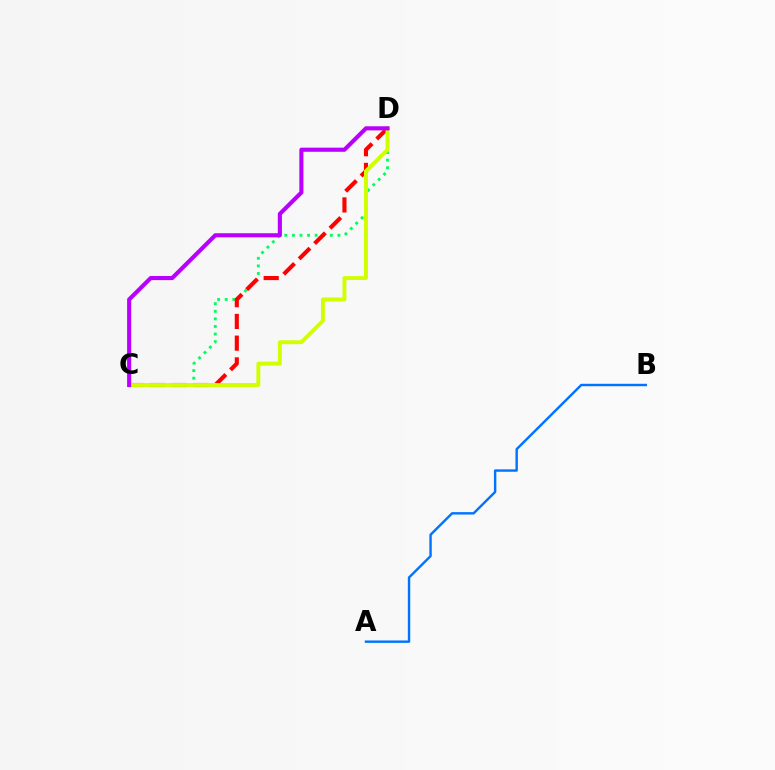{('C', 'D'): [{'color': '#00ff5c', 'line_style': 'dotted', 'thickness': 2.06}, {'color': '#ff0000', 'line_style': 'dashed', 'thickness': 2.95}, {'color': '#d1ff00', 'line_style': 'solid', 'thickness': 2.82}, {'color': '#b900ff', 'line_style': 'solid', 'thickness': 2.96}], ('A', 'B'): [{'color': '#0074ff', 'line_style': 'solid', 'thickness': 1.74}]}